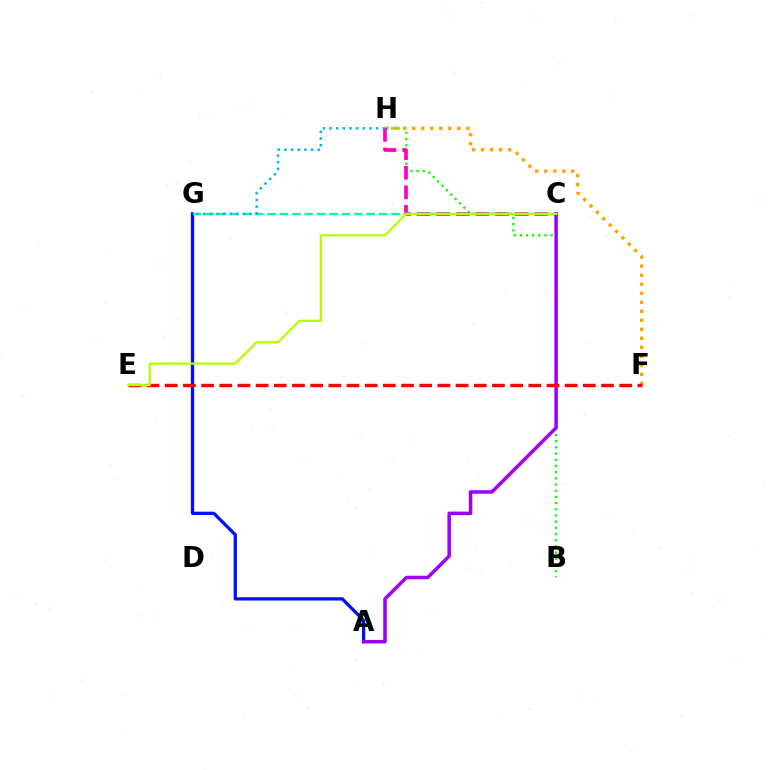{('A', 'G'): [{'color': '#0010ff', 'line_style': 'solid', 'thickness': 2.37}], ('B', 'H'): [{'color': '#08ff00', 'line_style': 'dotted', 'thickness': 1.68}], ('F', 'H'): [{'color': '#ffa500', 'line_style': 'dotted', 'thickness': 2.45}], ('C', 'H'): [{'color': '#ff00bd', 'line_style': 'dashed', 'thickness': 2.67}], ('C', 'G'): [{'color': '#00ff9d', 'line_style': 'dashed', 'thickness': 1.68}], ('A', 'C'): [{'color': '#9b00ff', 'line_style': 'solid', 'thickness': 2.53}], ('G', 'H'): [{'color': '#00b5ff', 'line_style': 'dotted', 'thickness': 1.81}], ('E', 'F'): [{'color': '#ff0000', 'line_style': 'dashed', 'thickness': 2.47}], ('C', 'E'): [{'color': '#b3ff00', 'line_style': 'solid', 'thickness': 1.66}]}